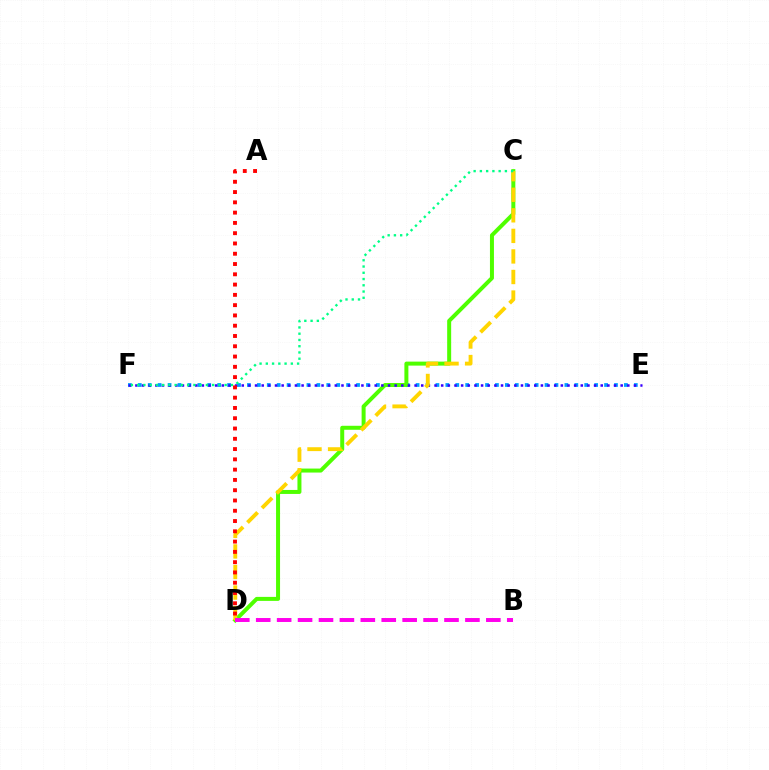{('E', 'F'): [{'color': '#009eff', 'line_style': 'dotted', 'thickness': 2.7}, {'color': '#3700ff', 'line_style': 'dotted', 'thickness': 1.81}], ('C', 'D'): [{'color': '#4fff00', 'line_style': 'solid', 'thickness': 2.87}, {'color': '#ffd500', 'line_style': 'dashed', 'thickness': 2.79}], ('C', 'F'): [{'color': '#00ff86', 'line_style': 'dotted', 'thickness': 1.7}], ('A', 'D'): [{'color': '#ff0000', 'line_style': 'dotted', 'thickness': 2.79}], ('B', 'D'): [{'color': '#ff00ed', 'line_style': 'dashed', 'thickness': 2.84}]}